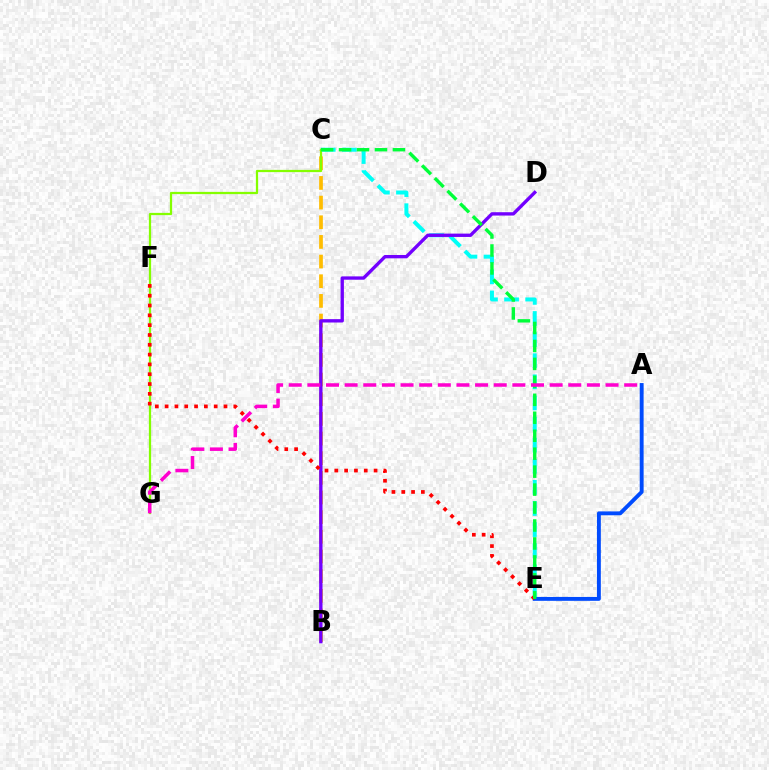{('C', 'E'): [{'color': '#00fff6', 'line_style': 'dashed', 'thickness': 2.87}, {'color': '#00ff39', 'line_style': 'dashed', 'thickness': 2.44}], ('B', 'C'): [{'color': '#ffbd00', 'line_style': 'dashed', 'thickness': 2.67}], ('C', 'G'): [{'color': '#84ff00', 'line_style': 'solid', 'thickness': 1.62}], ('A', 'E'): [{'color': '#004bff', 'line_style': 'solid', 'thickness': 2.8}], ('B', 'D'): [{'color': '#7200ff', 'line_style': 'solid', 'thickness': 2.41}], ('E', 'F'): [{'color': '#ff0000', 'line_style': 'dotted', 'thickness': 2.67}], ('A', 'G'): [{'color': '#ff00cf', 'line_style': 'dashed', 'thickness': 2.53}]}